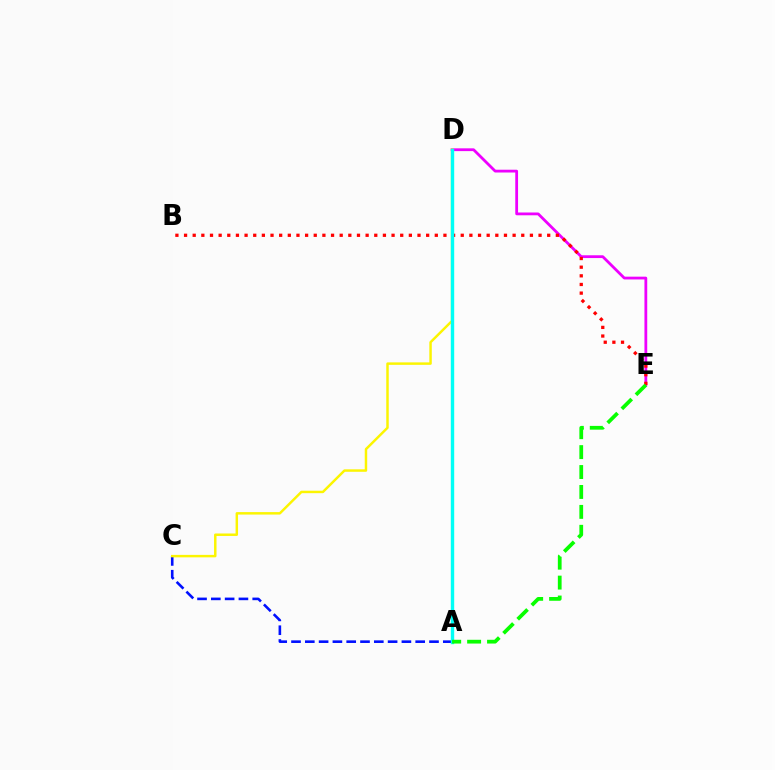{('A', 'C'): [{'color': '#0010ff', 'line_style': 'dashed', 'thickness': 1.87}], ('D', 'E'): [{'color': '#ee00ff', 'line_style': 'solid', 'thickness': 2.01}], ('B', 'E'): [{'color': '#ff0000', 'line_style': 'dotted', 'thickness': 2.35}], ('C', 'D'): [{'color': '#fcf500', 'line_style': 'solid', 'thickness': 1.78}], ('A', 'D'): [{'color': '#00fff6', 'line_style': 'solid', 'thickness': 2.44}], ('A', 'E'): [{'color': '#08ff00', 'line_style': 'dashed', 'thickness': 2.71}]}